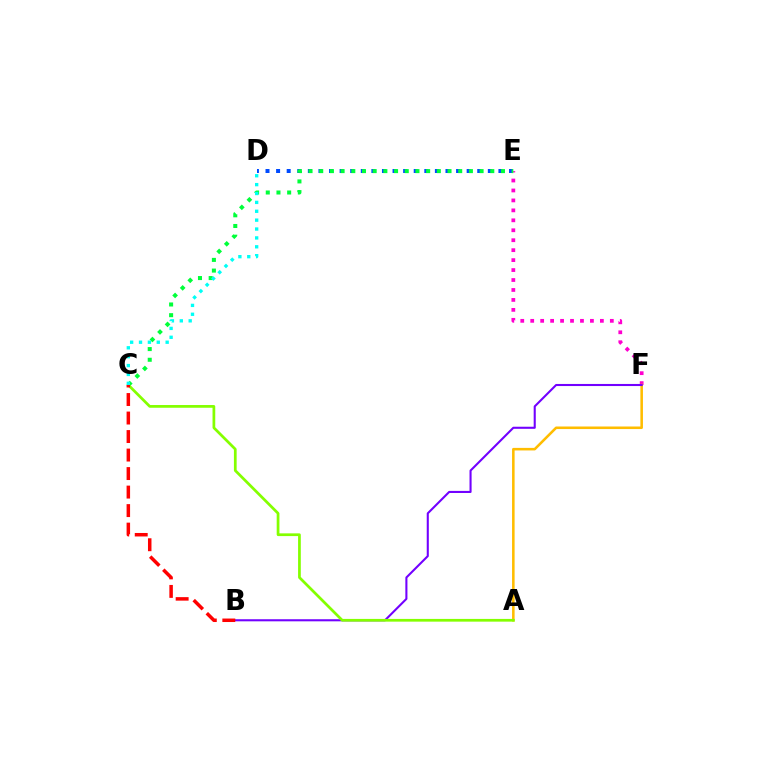{('E', 'F'): [{'color': '#ff00cf', 'line_style': 'dotted', 'thickness': 2.7}], ('A', 'F'): [{'color': '#ffbd00', 'line_style': 'solid', 'thickness': 1.84}], ('D', 'E'): [{'color': '#004bff', 'line_style': 'dotted', 'thickness': 2.88}], ('B', 'F'): [{'color': '#7200ff', 'line_style': 'solid', 'thickness': 1.5}], ('C', 'E'): [{'color': '#00ff39', 'line_style': 'dotted', 'thickness': 2.9}], ('A', 'C'): [{'color': '#84ff00', 'line_style': 'solid', 'thickness': 1.97}], ('C', 'D'): [{'color': '#00fff6', 'line_style': 'dotted', 'thickness': 2.41}], ('B', 'C'): [{'color': '#ff0000', 'line_style': 'dashed', 'thickness': 2.51}]}